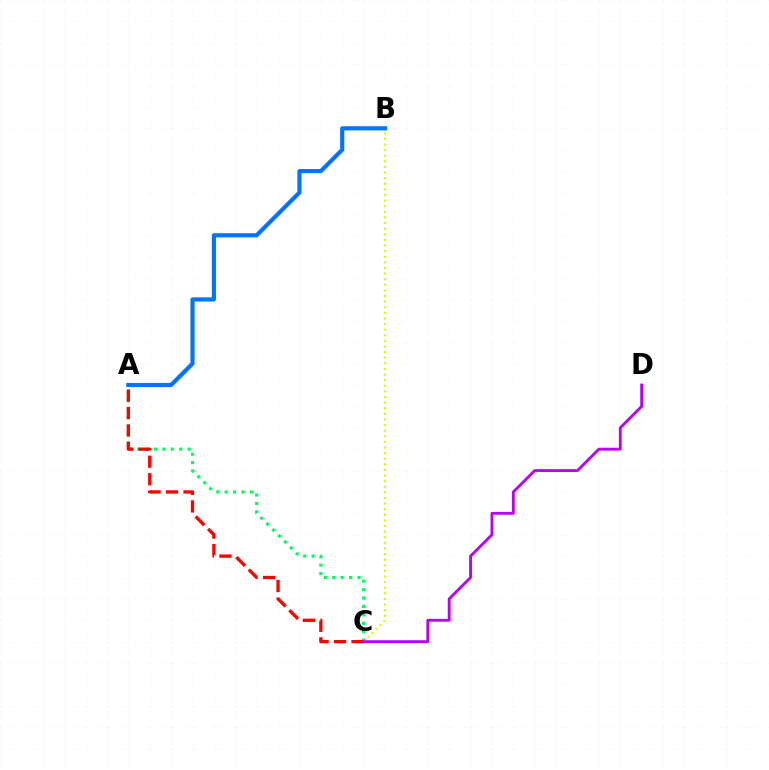{('A', 'C'): [{'color': '#00ff5c', 'line_style': 'dotted', 'thickness': 2.28}, {'color': '#ff0000', 'line_style': 'dashed', 'thickness': 2.38}], ('B', 'C'): [{'color': '#d1ff00', 'line_style': 'dotted', 'thickness': 1.52}], ('A', 'B'): [{'color': '#0074ff', 'line_style': 'solid', 'thickness': 2.98}], ('C', 'D'): [{'color': '#b900ff', 'line_style': 'solid', 'thickness': 2.06}]}